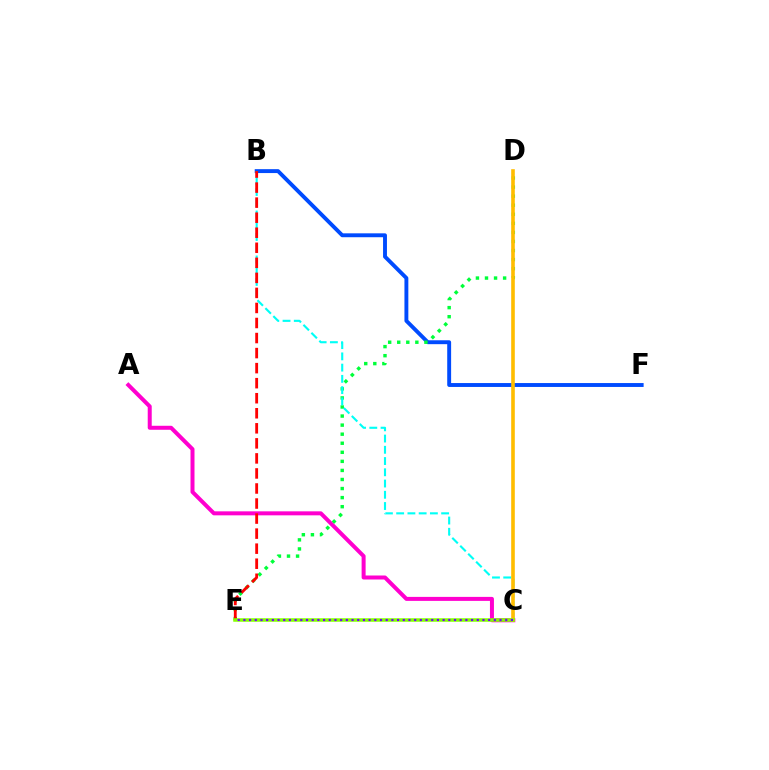{('A', 'C'): [{'color': '#ff00cf', 'line_style': 'solid', 'thickness': 2.88}], ('B', 'F'): [{'color': '#004bff', 'line_style': 'solid', 'thickness': 2.81}], ('D', 'E'): [{'color': '#00ff39', 'line_style': 'dotted', 'thickness': 2.46}], ('B', 'C'): [{'color': '#00fff6', 'line_style': 'dashed', 'thickness': 1.53}], ('C', 'D'): [{'color': '#ffbd00', 'line_style': 'solid', 'thickness': 2.61}], ('B', 'E'): [{'color': '#ff0000', 'line_style': 'dashed', 'thickness': 2.04}], ('C', 'E'): [{'color': '#84ff00', 'line_style': 'solid', 'thickness': 2.52}, {'color': '#7200ff', 'line_style': 'dotted', 'thickness': 1.55}]}